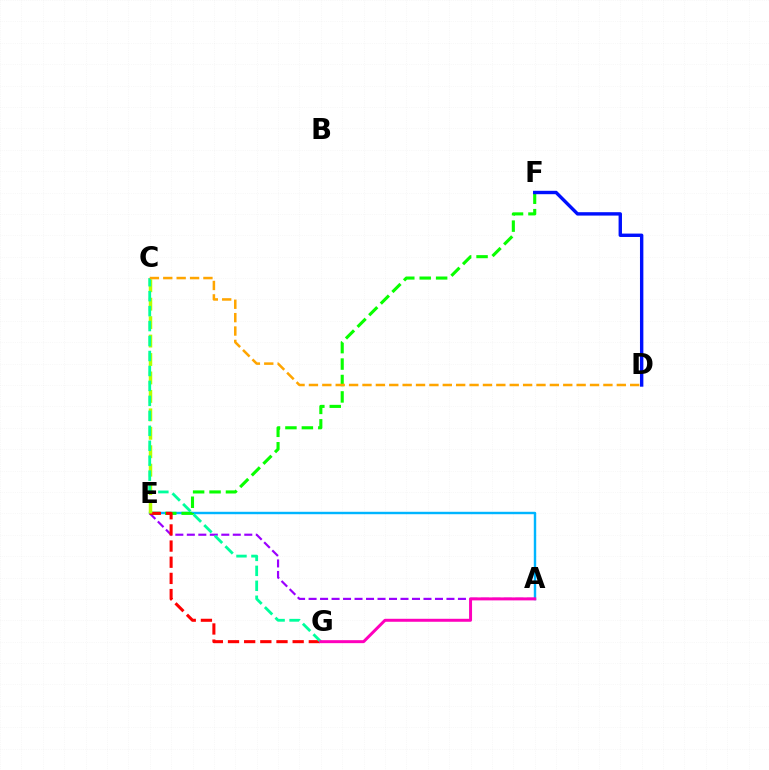{('A', 'E'): [{'color': '#00b5ff', 'line_style': 'solid', 'thickness': 1.75}, {'color': '#9b00ff', 'line_style': 'dashed', 'thickness': 1.56}], ('E', 'F'): [{'color': '#08ff00', 'line_style': 'dashed', 'thickness': 2.23}], ('E', 'G'): [{'color': '#ff0000', 'line_style': 'dashed', 'thickness': 2.2}], ('D', 'F'): [{'color': '#0010ff', 'line_style': 'solid', 'thickness': 2.44}], ('C', 'E'): [{'color': '#b3ff00', 'line_style': 'dashed', 'thickness': 2.51}], ('C', 'G'): [{'color': '#00ff9d', 'line_style': 'dashed', 'thickness': 2.03}], ('C', 'D'): [{'color': '#ffa500', 'line_style': 'dashed', 'thickness': 1.82}], ('A', 'G'): [{'color': '#ff00bd', 'line_style': 'solid', 'thickness': 2.15}]}